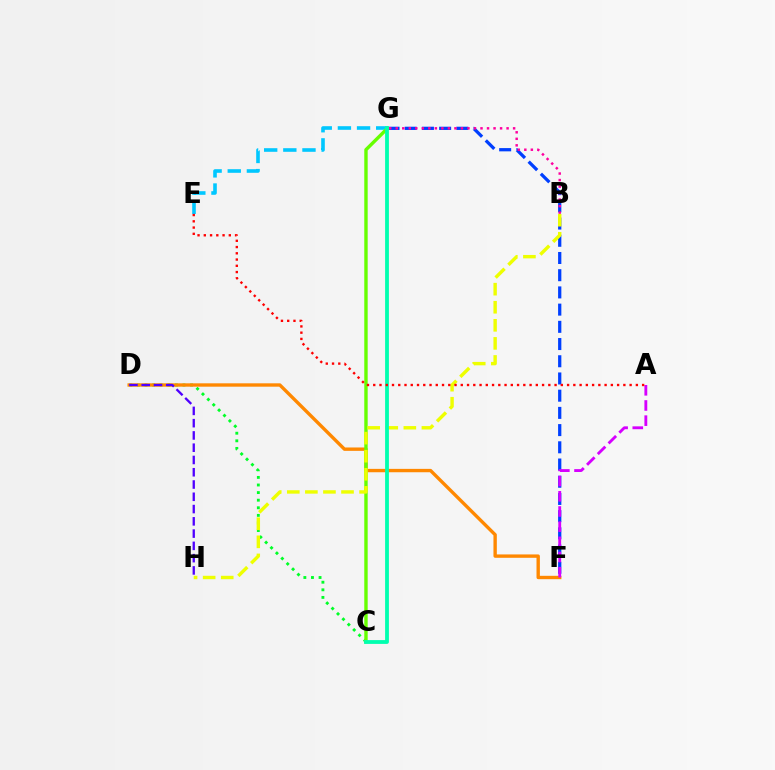{('F', 'G'): [{'color': '#003fff', 'line_style': 'dashed', 'thickness': 2.34}], ('C', 'D'): [{'color': '#00ff27', 'line_style': 'dotted', 'thickness': 2.06}], ('E', 'G'): [{'color': '#00c7ff', 'line_style': 'dashed', 'thickness': 2.6}], ('D', 'F'): [{'color': '#ff8800', 'line_style': 'solid', 'thickness': 2.43}], ('C', 'G'): [{'color': '#66ff00', 'line_style': 'solid', 'thickness': 2.45}, {'color': '#00ffaf', 'line_style': 'solid', 'thickness': 2.73}], ('B', 'G'): [{'color': '#ff00a0', 'line_style': 'dotted', 'thickness': 1.77}], ('B', 'H'): [{'color': '#eeff00', 'line_style': 'dashed', 'thickness': 2.45}], ('A', 'F'): [{'color': '#d600ff', 'line_style': 'dashed', 'thickness': 2.06}], ('A', 'E'): [{'color': '#ff0000', 'line_style': 'dotted', 'thickness': 1.7}], ('D', 'H'): [{'color': '#4f00ff', 'line_style': 'dashed', 'thickness': 1.67}]}